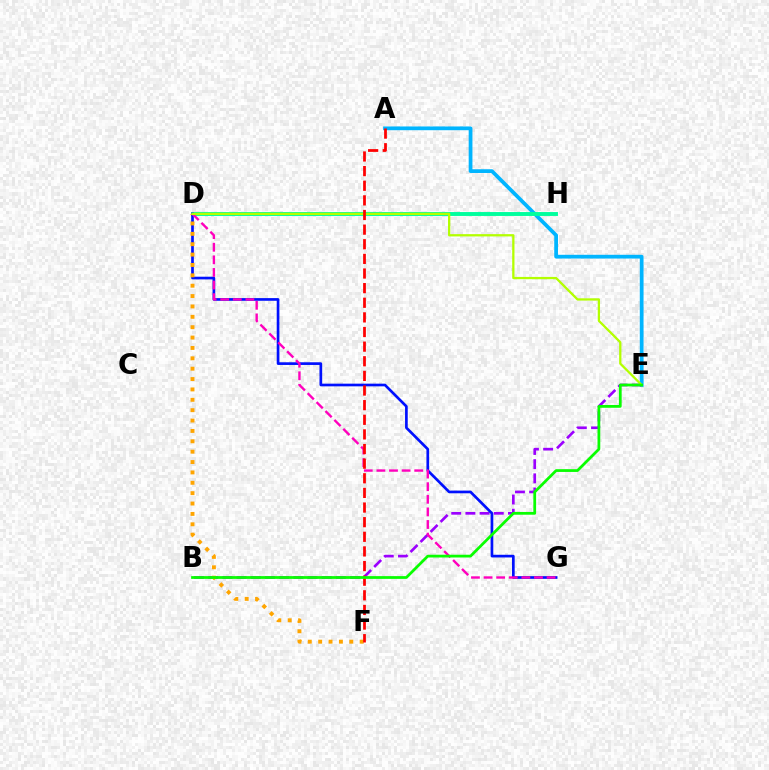{('A', 'E'): [{'color': '#00b5ff', 'line_style': 'solid', 'thickness': 2.7}], ('D', 'H'): [{'color': '#00ff9d', 'line_style': 'solid', 'thickness': 2.81}], ('B', 'E'): [{'color': '#9b00ff', 'line_style': 'dashed', 'thickness': 1.93}, {'color': '#08ff00', 'line_style': 'solid', 'thickness': 1.99}], ('D', 'G'): [{'color': '#0010ff', 'line_style': 'solid', 'thickness': 1.93}, {'color': '#ff00bd', 'line_style': 'dashed', 'thickness': 1.71}], ('D', 'F'): [{'color': '#ffa500', 'line_style': 'dotted', 'thickness': 2.82}], ('D', 'E'): [{'color': '#b3ff00', 'line_style': 'solid', 'thickness': 1.64}], ('A', 'F'): [{'color': '#ff0000', 'line_style': 'dashed', 'thickness': 1.99}]}